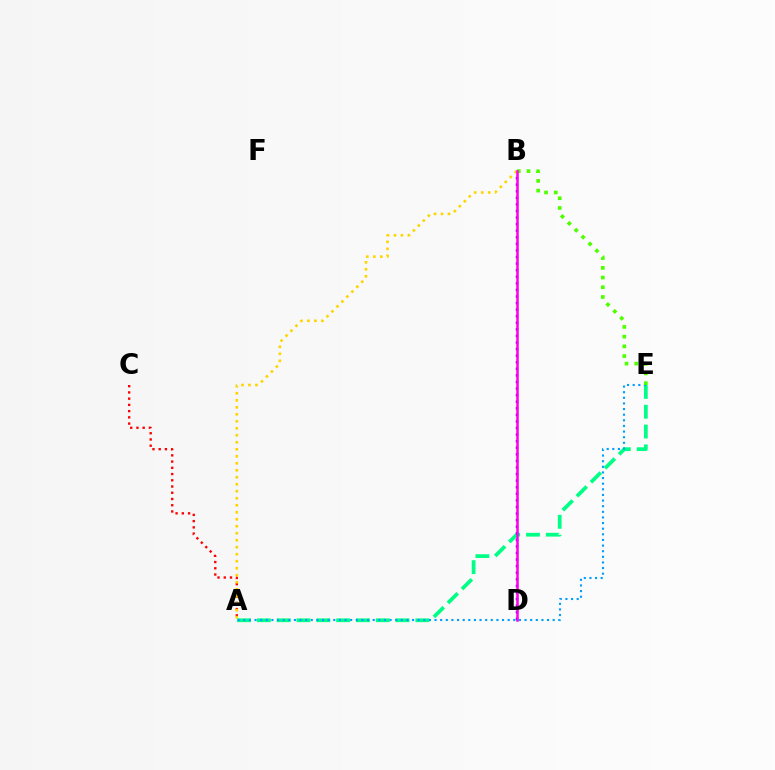{('A', 'C'): [{'color': '#ff0000', 'line_style': 'dotted', 'thickness': 1.69}], ('A', 'E'): [{'color': '#00ff86', 'line_style': 'dashed', 'thickness': 2.69}, {'color': '#009eff', 'line_style': 'dotted', 'thickness': 1.53}], ('B', 'D'): [{'color': '#3700ff', 'line_style': 'dotted', 'thickness': 1.79}, {'color': '#ff00ed', 'line_style': 'solid', 'thickness': 1.82}], ('A', 'B'): [{'color': '#ffd500', 'line_style': 'dotted', 'thickness': 1.9}], ('B', 'E'): [{'color': '#4fff00', 'line_style': 'dotted', 'thickness': 2.64}]}